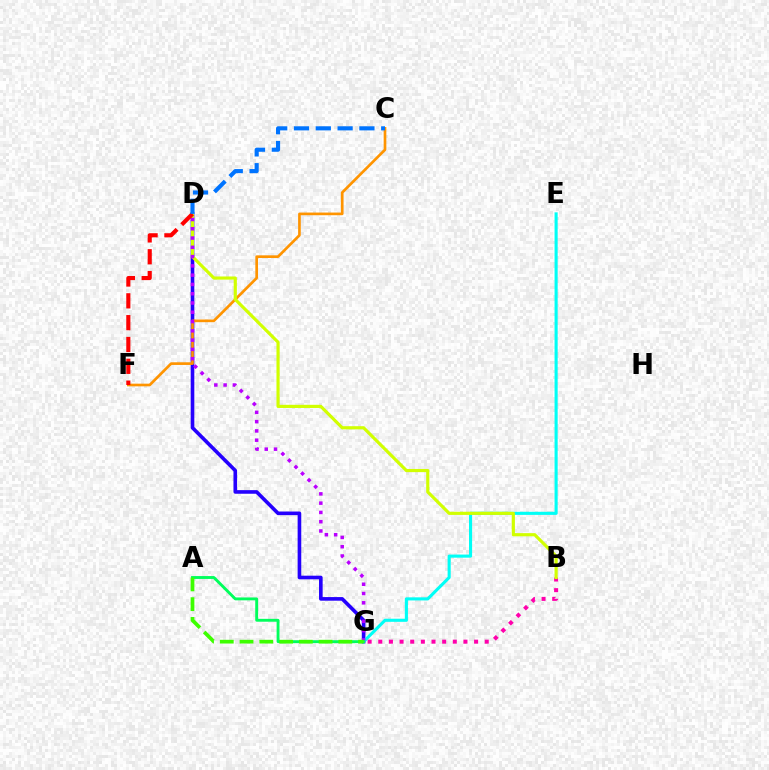{('D', 'G'): [{'color': '#2500ff', 'line_style': 'solid', 'thickness': 2.61}, {'color': '#b900ff', 'line_style': 'dotted', 'thickness': 2.52}], ('C', 'F'): [{'color': '#ff9400', 'line_style': 'solid', 'thickness': 1.92}], ('B', 'G'): [{'color': '#ff00ac', 'line_style': 'dotted', 'thickness': 2.89}], ('E', 'G'): [{'color': '#00fff6', 'line_style': 'solid', 'thickness': 2.23}], ('B', 'D'): [{'color': '#d1ff00', 'line_style': 'solid', 'thickness': 2.28}], ('A', 'G'): [{'color': '#00ff5c', 'line_style': 'solid', 'thickness': 2.07}, {'color': '#3dff00', 'line_style': 'dashed', 'thickness': 2.68}], ('D', 'F'): [{'color': '#ff0000', 'line_style': 'dashed', 'thickness': 2.97}], ('C', 'D'): [{'color': '#0074ff', 'line_style': 'dashed', 'thickness': 2.96}]}